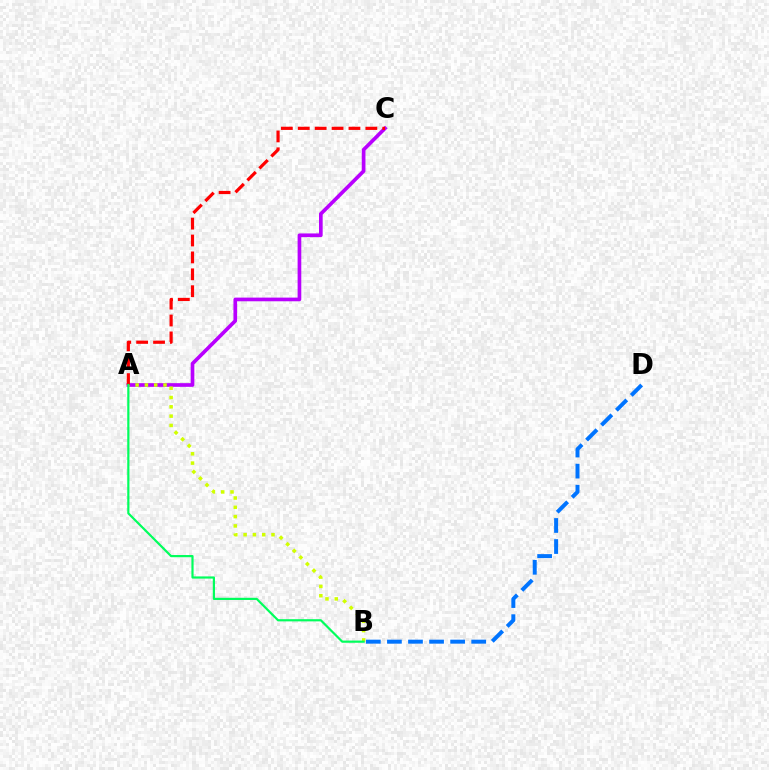{('A', 'C'): [{'color': '#b900ff', 'line_style': 'solid', 'thickness': 2.64}, {'color': '#ff0000', 'line_style': 'dashed', 'thickness': 2.3}], ('A', 'B'): [{'color': '#d1ff00', 'line_style': 'dotted', 'thickness': 2.53}, {'color': '#00ff5c', 'line_style': 'solid', 'thickness': 1.58}], ('B', 'D'): [{'color': '#0074ff', 'line_style': 'dashed', 'thickness': 2.86}]}